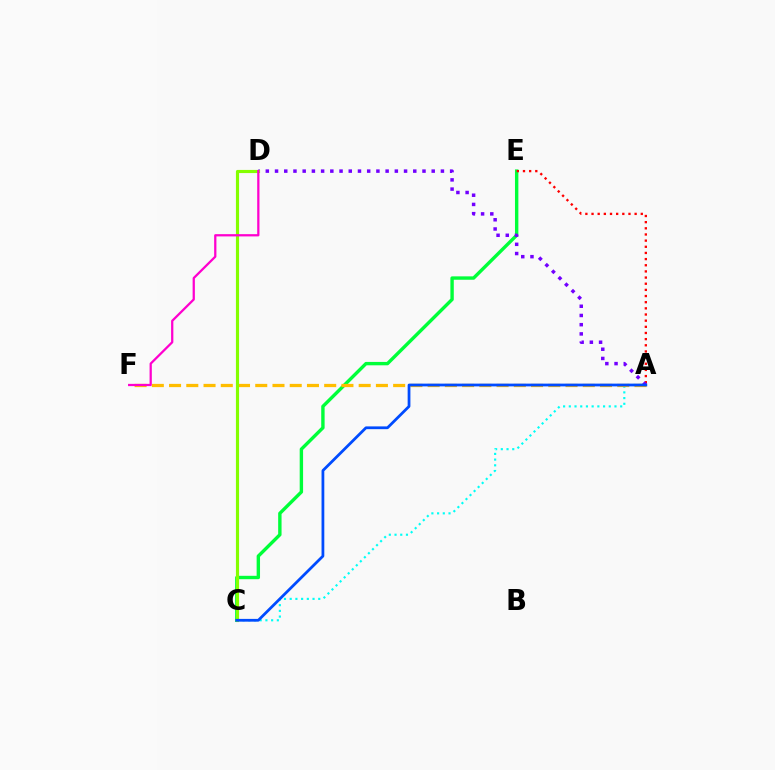{('C', 'E'): [{'color': '#00ff39', 'line_style': 'solid', 'thickness': 2.44}], ('A', 'C'): [{'color': '#00fff6', 'line_style': 'dotted', 'thickness': 1.55}, {'color': '#004bff', 'line_style': 'solid', 'thickness': 1.99}], ('A', 'E'): [{'color': '#ff0000', 'line_style': 'dotted', 'thickness': 1.67}], ('A', 'F'): [{'color': '#ffbd00', 'line_style': 'dashed', 'thickness': 2.34}], ('A', 'D'): [{'color': '#7200ff', 'line_style': 'dotted', 'thickness': 2.5}], ('C', 'D'): [{'color': '#84ff00', 'line_style': 'solid', 'thickness': 2.27}], ('D', 'F'): [{'color': '#ff00cf', 'line_style': 'solid', 'thickness': 1.62}]}